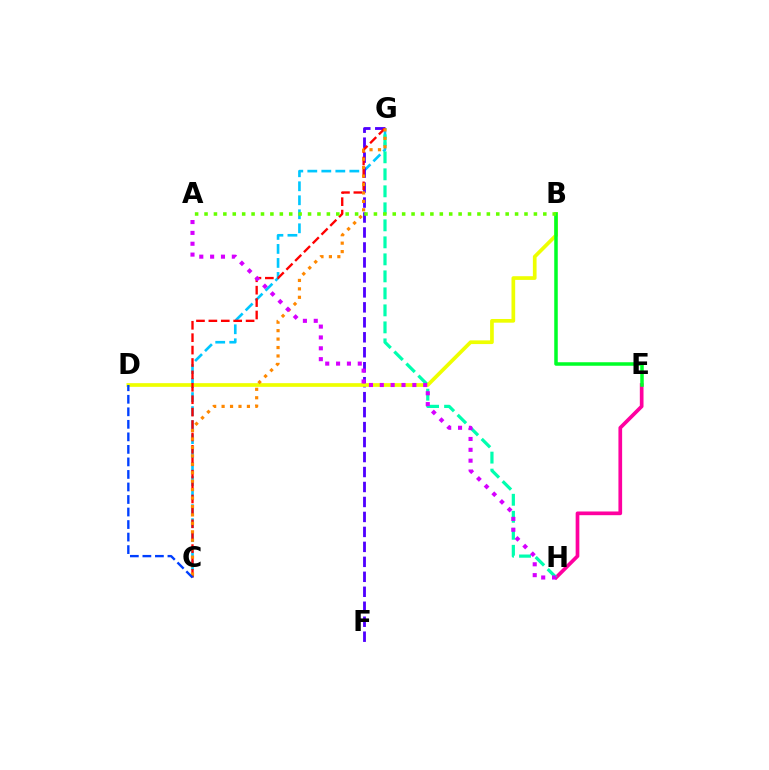{('E', 'H'): [{'color': '#ff00a0', 'line_style': 'solid', 'thickness': 2.66}], ('C', 'G'): [{'color': '#00c7ff', 'line_style': 'dashed', 'thickness': 1.9}, {'color': '#ff0000', 'line_style': 'dashed', 'thickness': 1.69}, {'color': '#ff8800', 'line_style': 'dotted', 'thickness': 2.29}], ('G', 'H'): [{'color': '#00ffaf', 'line_style': 'dashed', 'thickness': 2.31}], ('F', 'G'): [{'color': '#4f00ff', 'line_style': 'dashed', 'thickness': 2.03}], ('B', 'D'): [{'color': '#eeff00', 'line_style': 'solid', 'thickness': 2.66}], ('B', 'E'): [{'color': '#00ff27', 'line_style': 'solid', 'thickness': 2.53}], ('A', 'H'): [{'color': '#d600ff', 'line_style': 'dotted', 'thickness': 2.95}], ('A', 'B'): [{'color': '#66ff00', 'line_style': 'dotted', 'thickness': 2.56}], ('C', 'D'): [{'color': '#003fff', 'line_style': 'dashed', 'thickness': 1.7}]}